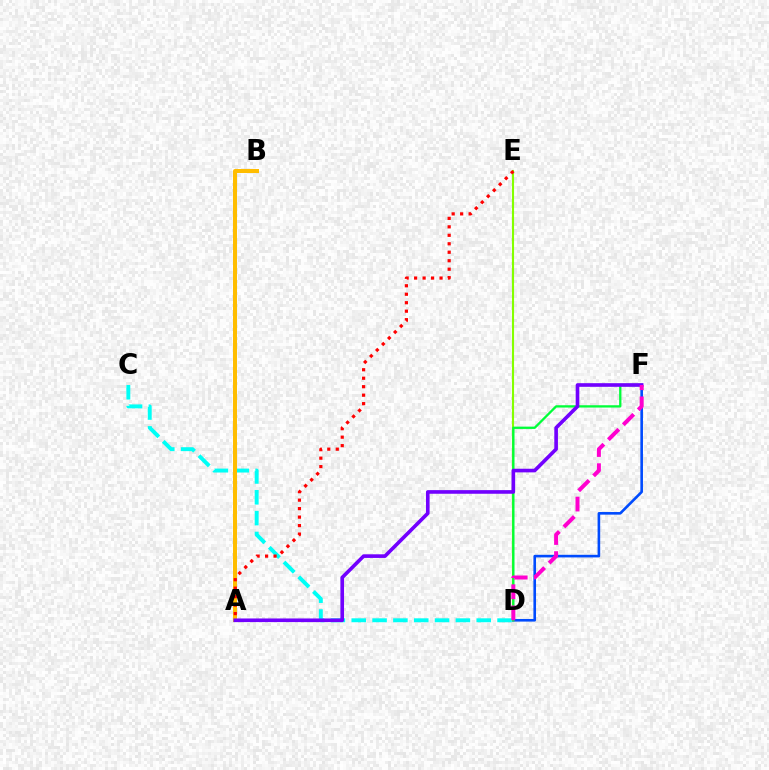{('C', 'D'): [{'color': '#00fff6', 'line_style': 'dashed', 'thickness': 2.83}], ('D', 'F'): [{'color': '#004bff', 'line_style': 'solid', 'thickness': 1.88}, {'color': '#00ff39', 'line_style': 'solid', 'thickness': 1.66}, {'color': '#ff00cf', 'line_style': 'dashed', 'thickness': 2.87}], ('D', 'E'): [{'color': '#84ff00', 'line_style': 'solid', 'thickness': 1.52}], ('A', 'B'): [{'color': '#ffbd00', 'line_style': 'solid', 'thickness': 2.88}], ('A', 'F'): [{'color': '#7200ff', 'line_style': 'solid', 'thickness': 2.61}], ('A', 'E'): [{'color': '#ff0000', 'line_style': 'dotted', 'thickness': 2.3}]}